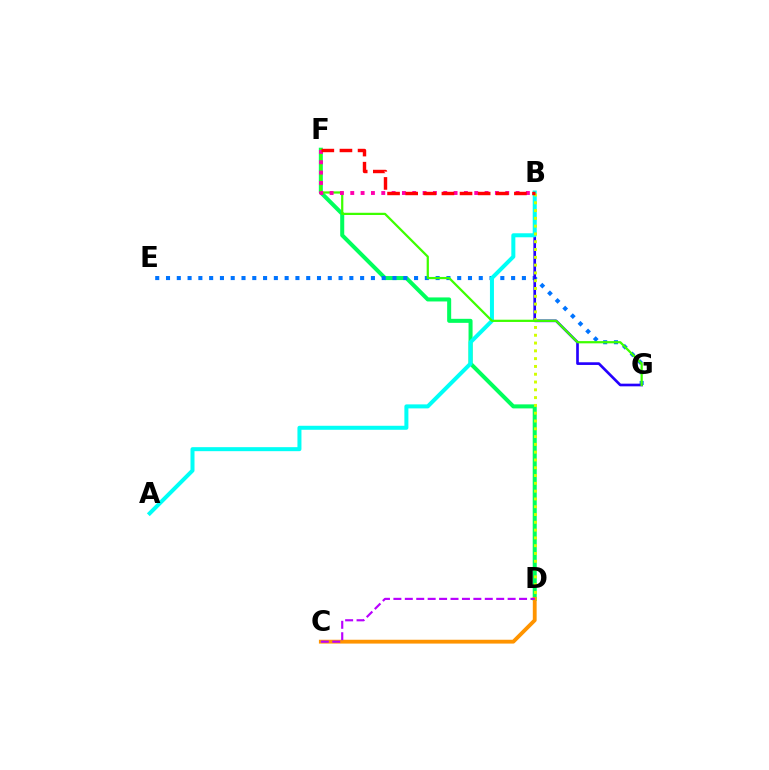{('D', 'F'): [{'color': '#00ff5c', 'line_style': 'solid', 'thickness': 2.9}], ('E', 'G'): [{'color': '#0074ff', 'line_style': 'dotted', 'thickness': 2.93}], ('B', 'G'): [{'color': '#2500ff', 'line_style': 'solid', 'thickness': 1.92}], ('A', 'B'): [{'color': '#00fff6', 'line_style': 'solid', 'thickness': 2.89}], ('B', 'D'): [{'color': '#d1ff00', 'line_style': 'dotted', 'thickness': 2.12}], ('F', 'G'): [{'color': '#3dff00', 'line_style': 'solid', 'thickness': 1.61}], ('B', 'F'): [{'color': '#ff00ac', 'line_style': 'dotted', 'thickness': 2.81}, {'color': '#ff0000', 'line_style': 'dashed', 'thickness': 2.46}], ('C', 'D'): [{'color': '#ff9400', 'line_style': 'solid', 'thickness': 2.76}, {'color': '#b900ff', 'line_style': 'dashed', 'thickness': 1.55}]}